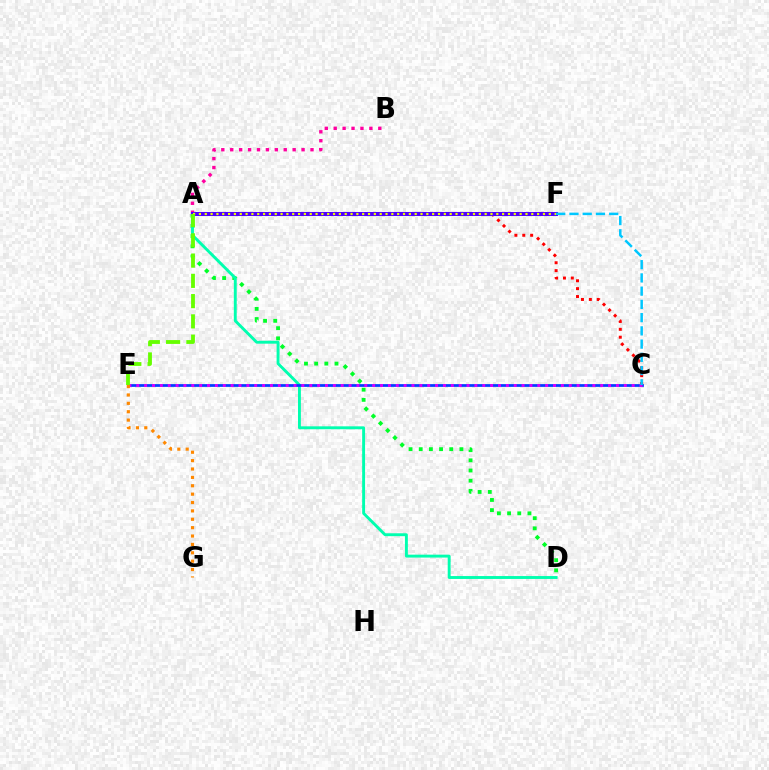{('A', 'C'): [{'color': '#ff0000', 'line_style': 'dotted', 'thickness': 2.14}], ('A', 'D'): [{'color': '#00ff27', 'line_style': 'dotted', 'thickness': 2.76}, {'color': '#00ffaf', 'line_style': 'solid', 'thickness': 2.09}], ('A', 'B'): [{'color': '#ff00a0', 'line_style': 'dotted', 'thickness': 2.42}], ('C', 'E'): [{'color': '#003fff', 'line_style': 'solid', 'thickness': 1.97}, {'color': '#d600ff', 'line_style': 'dotted', 'thickness': 2.14}], ('A', 'F'): [{'color': '#4f00ff', 'line_style': 'solid', 'thickness': 2.91}, {'color': '#eeff00', 'line_style': 'dotted', 'thickness': 1.58}], ('C', 'F'): [{'color': '#00c7ff', 'line_style': 'dashed', 'thickness': 1.8}], ('E', 'G'): [{'color': '#ff8800', 'line_style': 'dotted', 'thickness': 2.28}], ('A', 'E'): [{'color': '#66ff00', 'line_style': 'dashed', 'thickness': 2.75}]}